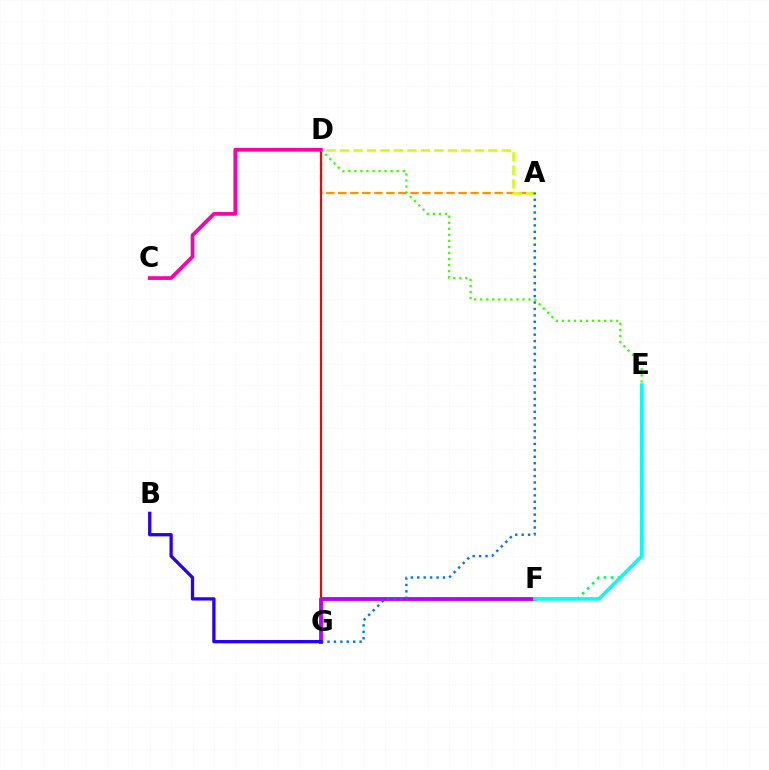{('A', 'D'): [{'color': '#ff9400', 'line_style': 'dashed', 'thickness': 1.63}, {'color': '#d1ff00', 'line_style': 'dashed', 'thickness': 1.83}], ('D', 'G'): [{'color': '#ff0000', 'line_style': 'solid', 'thickness': 1.54}], ('F', 'G'): [{'color': '#b900ff', 'line_style': 'solid', 'thickness': 2.76}], ('D', 'E'): [{'color': '#3dff00', 'line_style': 'dotted', 'thickness': 1.64}], ('E', 'F'): [{'color': '#00ff5c', 'line_style': 'dotted', 'thickness': 1.92}, {'color': '#00fff6', 'line_style': 'solid', 'thickness': 2.55}], ('A', 'G'): [{'color': '#0074ff', 'line_style': 'dotted', 'thickness': 1.75}], ('B', 'G'): [{'color': '#2500ff', 'line_style': 'solid', 'thickness': 2.36}], ('C', 'D'): [{'color': '#ff00ac', 'line_style': 'solid', 'thickness': 2.68}]}